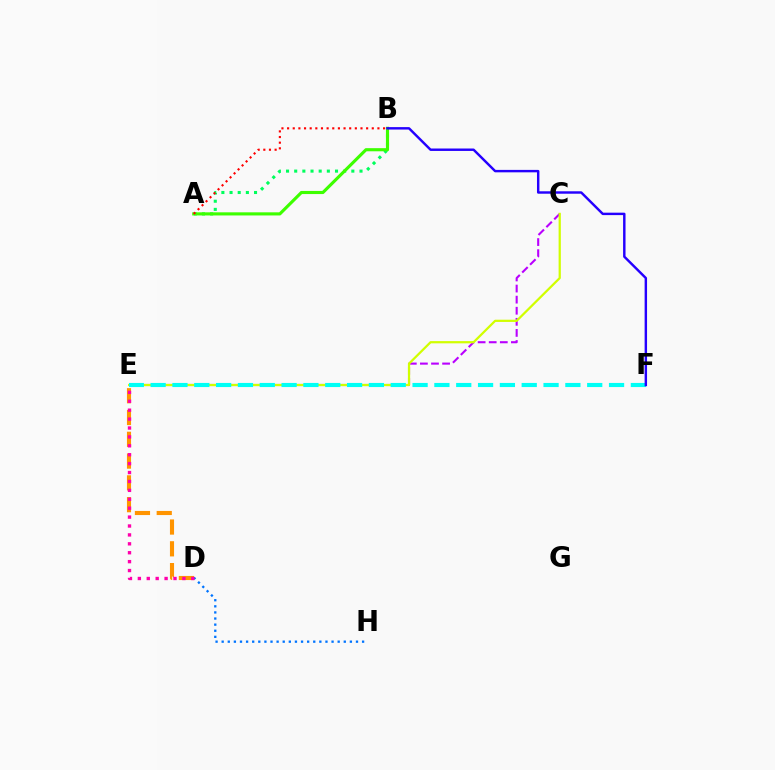{('D', 'E'): [{'color': '#ff9400', 'line_style': 'dashed', 'thickness': 2.96}, {'color': '#ff00ac', 'line_style': 'dotted', 'thickness': 2.42}], ('C', 'E'): [{'color': '#b900ff', 'line_style': 'dashed', 'thickness': 1.51}, {'color': '#d1ff00', 'line_style': 'solid', 'thickness': 1.61}], ('D', 'H'): [{'color': '#0074ff', 'line_style': 'dotted', 'thickness': 1.66}], ('A', 'B'): [{'color': '#00ff5c', 'line_style': 'dotted', 'thickness': 2.22}, {'color': '#3dff00', 'line_style': 'solid', 'thickness': 2.25}, {'color': '#ff0000', 'line_style': 'dotted', 'thickness': 1.53}], ('E', 'F'): [{'color': '#00fff6', 'line_style': 'dashed', 'thickness': 2.97}], ('B', 'F'): [{'color': '#2500ff', 'line_style': 'solid', 'thickness': 1.75}]}